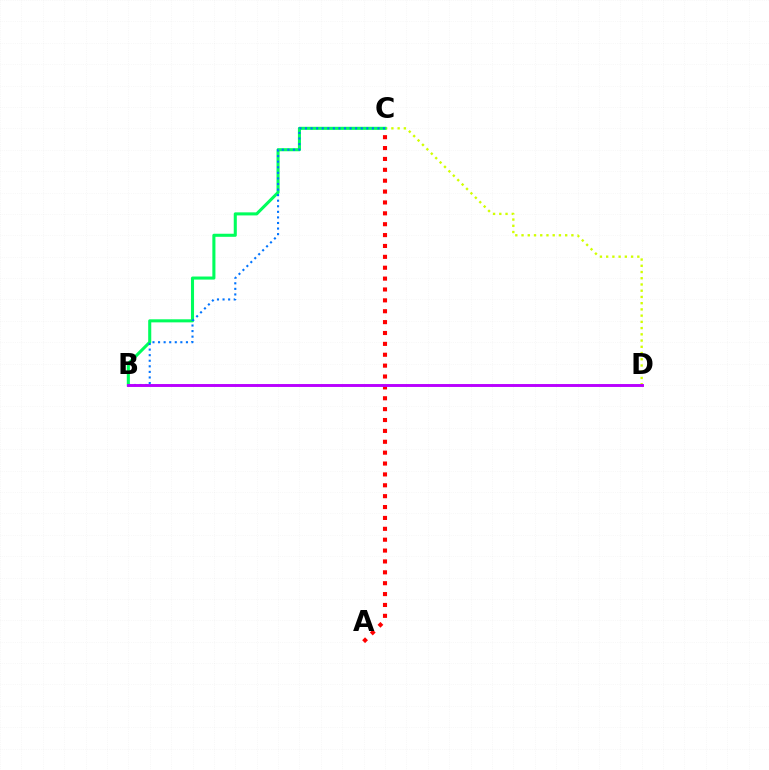{('C', 'D'): [{'color': '#d1ff00', 'line_style': 'dotted', 'thickness': 1.69}], ('B', 'C'): [{'color': '#00ff5c', 'line_style': 'solid', 'thickness': 2.21}, {'color': '#0074ff', 'line_style': 'dotted', 'thickness': 1.51}], ('A', 'C'): [{'color': '#ff0000', 'line_style': 'dotted', 'thickness': 2.96}], ('B', 'D'): [{'color': '#b900ff', 'line_style': 'solid', 'thickness': 2.1}]}